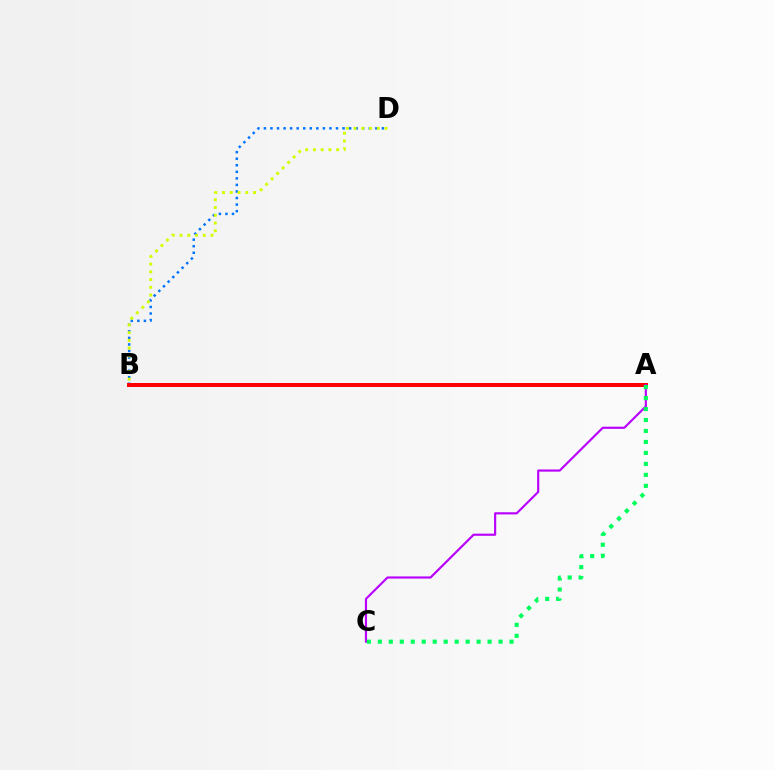{('B', 'D'): [{'color': '#0074ff', 'line_style': 'dotted', 'thickness': 1.78}, {'color': '#d1ff00', 'line_style': 'dotted', 'thickness': 2.11}], ('A', 'B'): [{'color': '#ff0000', 'line_style': 'solid', 'thickness': 2.86}], ('A', 'C'): [{'color': '#b900ff', 'line_style': 'solid', 'thickness': 1.56}, {'color': '#00ff5c', 'line_style': 'dotted', 'thickness': 2.98}]}